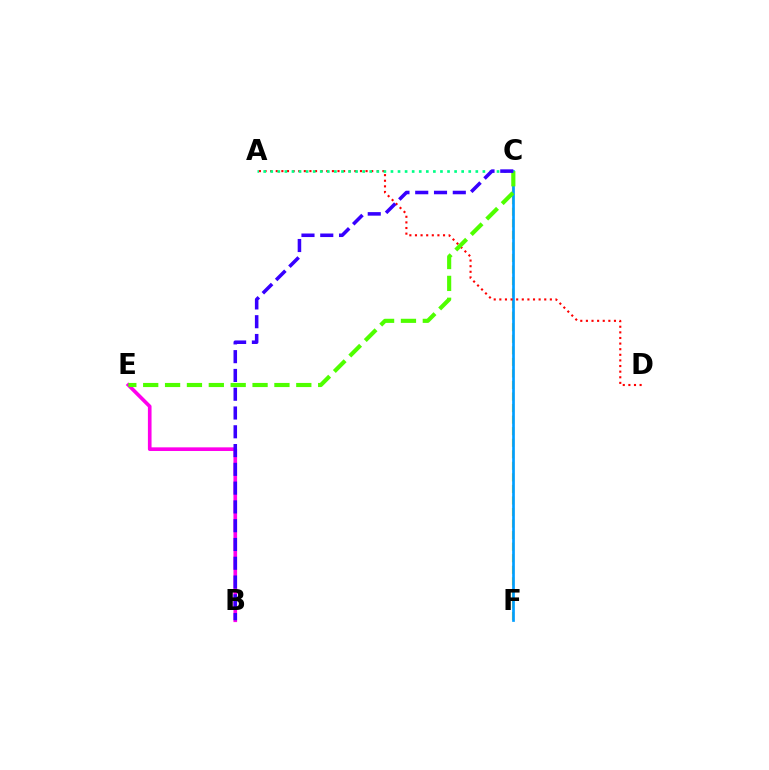{('C', 'F'): [{'color': '#ffd500', 'line_style': 'dashed', 'thickness': 1.57}, {'color': '#009eff', 'line_style': 'solid', 'thickness': 1.93}], ('B', 'E'): [{'color': '#ff00ed', 'line_style': 'solid', 'thickness': 2.63}], ('A', 'D'): [{'color': '#ff0000', 'line_style': 'dotted', 'thickness': 1.53}], ('C', 'E'): [{'color': '#4fff00', 'line_style': 'dashed', 'thickness': 2.97}], ('A', 'C'): [{'color': '#00ff86', 'line_style': 'dotted', 'thickness': 1.92}], ('B', 'C'): [{'color': '#3700ff', 'line_style': 'dashed', 'thickness': 2.55}]}